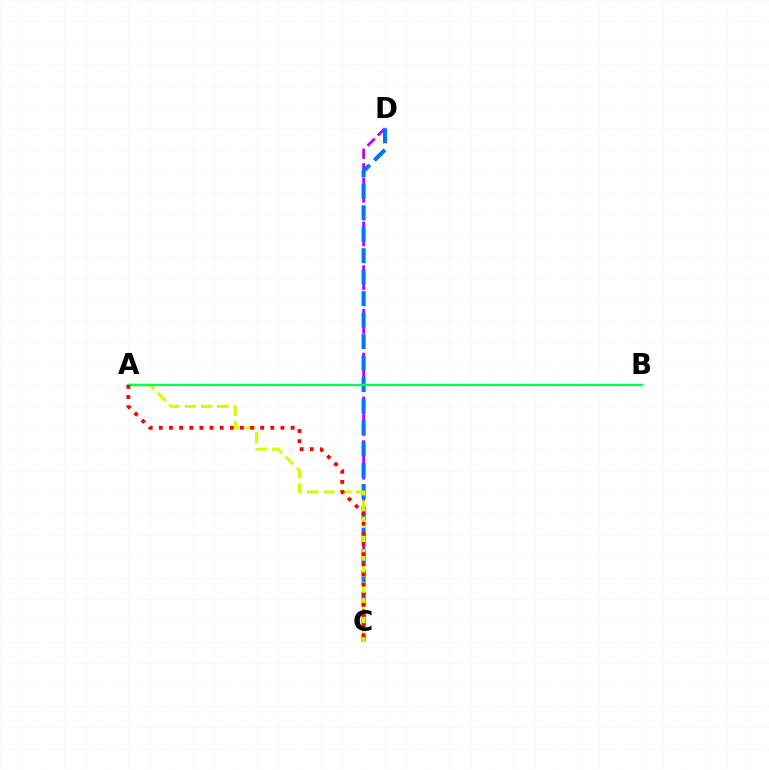{('C', 'D'): [{'color': '#b900ff', 'line_style': 'dashed', 'thickness': 1.98}, {'color': '#0074ff', 'line_style': 'dashed', 'thickness': 2.92}], ('A', 'C'): [{'color': '#d1ff00', 'line_style': 'dashed', 'thickness': 2.21}, {'color': '#ff0000', 'line_style': 'dotted', 'thickness': 2.75}], ('A', 'B'): [{'color': '#00ff5c', 'line_style': 'solid', 'thickness': 1.64}]}